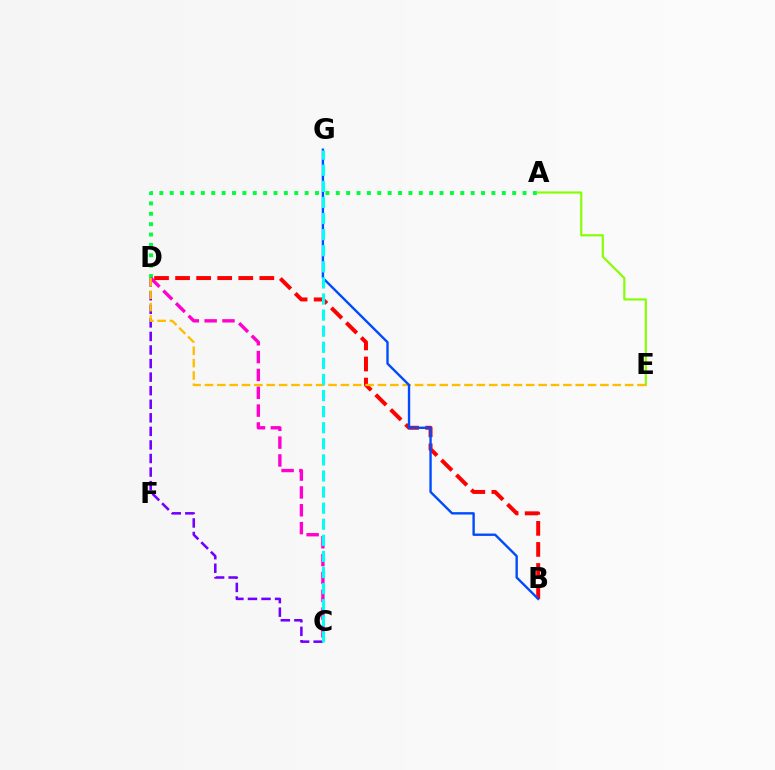{('A', 'E'): [{'color': '#84ff00', 'line_style': 'solid', 'thickness': 1.55}], ('A', 'D'): [{'color': '#00ff39', 'line_style': 'dotted', 'thickness': 2.82}], ('C', 'D'): [{'color': '#7200ff', 'line_style': 'dashed', 'thickness': 1.84}, {'color': '#ff00cf', 'line_style': 'dashed', 'thickness': 2.42}], ('B', 'D'): [{'color': '#ff0000', 'line_style': 'dashed', 'thickness': 2.86}], ('D', 'E'): [{'color': '#ffbd00', 'line_style': 'dashed', 'thickness': 1.68}], ('B', 'G'): [{'color': '#004bff', 'line_style': 'solid', 'thickness': 1.71}], ('C', 'G'): [{'color': '#00fff6', 'line_style': 'dashed', 'thickness': 2.19}]}